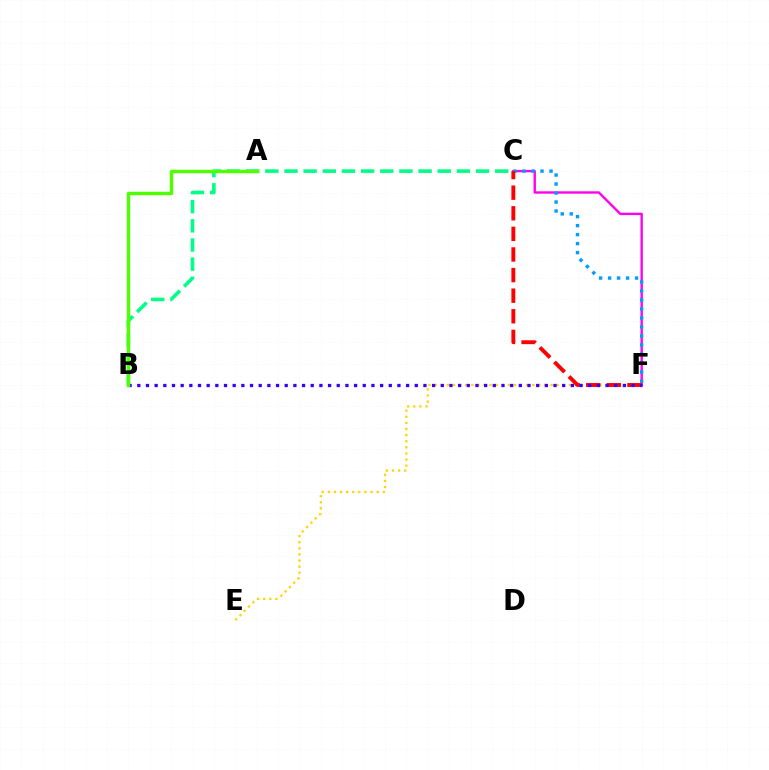{('C', 'F'): [{'color': '#ff00ed', 'line_style': 'solid', 'thickness': 1.71}, {'color': '#009eff', 'line_style': 'dotted', 'thickness': 2.44}, {'color': '#ff0000', 'line_style': 'dashed', 'thickness': 2.8}], ('E', 'F'): [{'color': '#ffd500', 'line_style': 'dotted', 'thickness': 1.66}], ('B', 'C'): [{'color': '#00ff86', 'line_style': 'dashed', 'thickness': 2.6}], ('B', 'F'): [{'color': '#3700ff', 'line_style': 'dotted', 'thickness': 2.36}], ('A', 'B'): [{'color': '#4fff00', 'line_style': 'solid', 'thickness': 2.47}]}